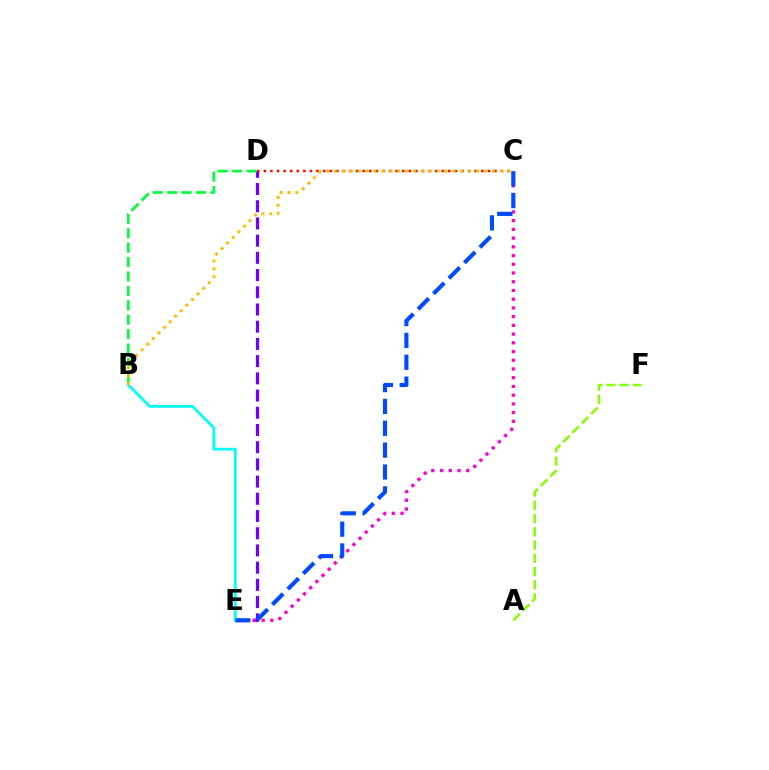{('D', 'E'): [{'color': '#7200ff', 'line_style': 'dashed', 'thickness': 2.34}], ('C', 'E'): [{'color': '#ff00cf', 'line_style': 'dotted', 'thickness': 2.37}, {'color': '#004bff', 'line_style': 'dashed', 'thickness': 2.97}], ('A', 'F'): [{'color': '#84ff00', 'line_style': 'dashed', 'thickness': 1.8}], ('B', 'D'): [{'color': '#00ff39', 'line_style': 'dashed', 'thickness': 1.96}], ('C', 'D'): [{'color': '#ff0000', 'line_style': 'dotted', 'thickness': 1.79}], ('B', 'E'): [{'color': '#00fff6', 'line_style': 'solid', 'thickness': 1.98}], ('B', 'C'): [{'color': '#ffbd00', 'line_style': 'dotted', 'thickness': 2.15}]}